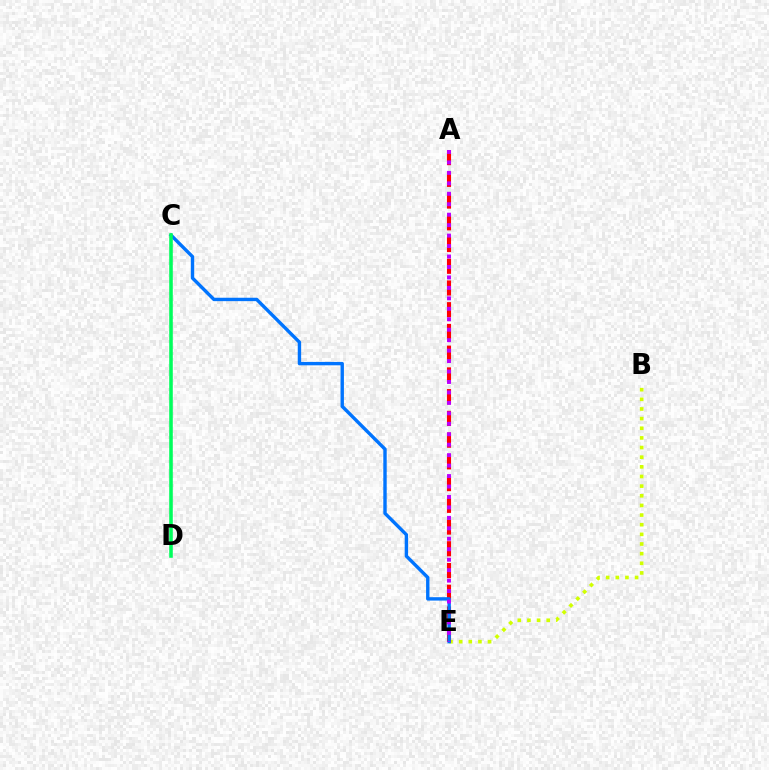{('B', 'E'): [{'color': '#d1ff00', 'line_style': 'dotted', 'thickness': 2.62}], ('A', 'E'): [{'color': '#ff0000', 'line_style': 'dashed', 'thickness': 2.95}, {'color': '#b900ff', 'line_style': 'dotted', 'thickness': 2.84}], ('C', 'E'): [{'color': '#0074ff', 'line_style': 'solid', 'thickness': 2.44}], ('C', 'D'): [{'color': '#00ff5c', 'line_style': 'solid', 'thickness': 2.57}]}